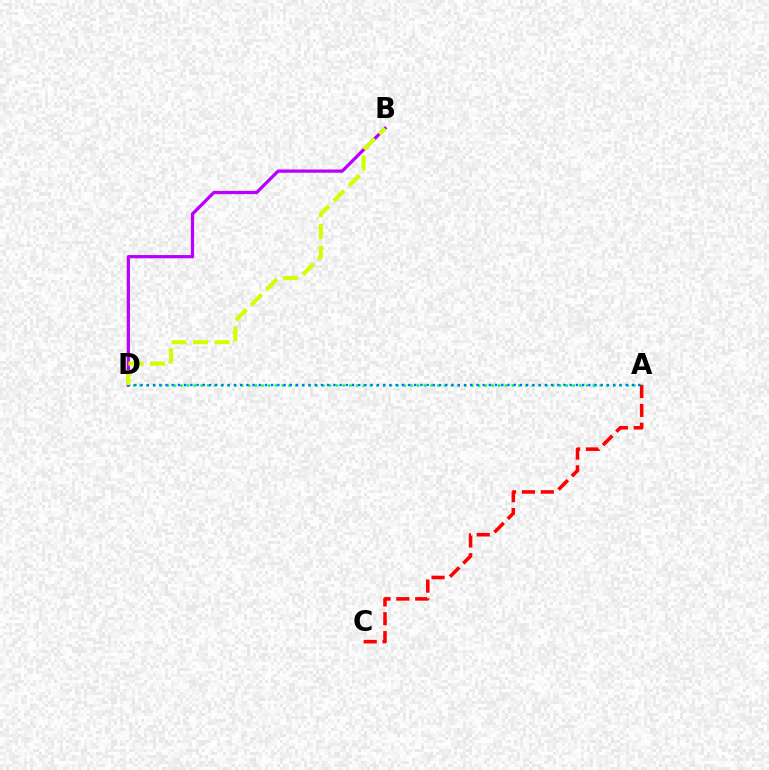{('A', 'D'): [{'color': '#00ff5c', 'line_style': 'dotted', 'thickness': 1.84}, {'color': '#0074ff', 'line_style': 'dotted', 'thickness': 1.69}], ('A', 'C'): [{'color': '#ff0000', 'line_style': 'dashed', 'thickness': 2.56}], ('B', 'D'): [{'color': '#b900ff', 'line_style': 'solid', 'thickness': 2.34}, {'color': '#d1ff00', 'line_style': 'dashed', 'thickness': 2.92}]}